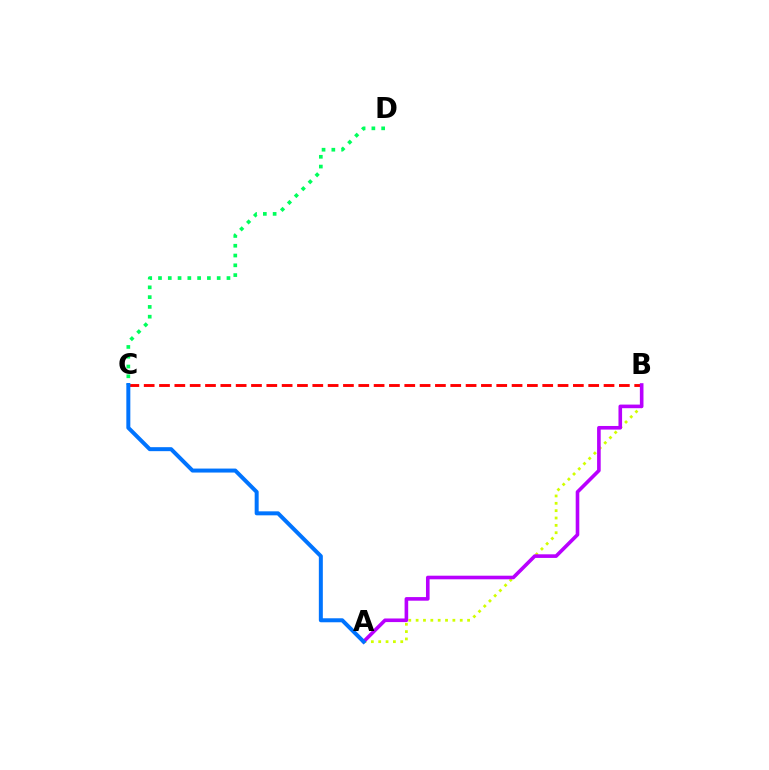{('B', 'C'): [{'color': '#ff0000', 'line_style': 'dashed', 'thickness': 2.08}], ('C', 'D'): [{'color': '#00ff5c', 'line_style': 'dotted', 'thickness': 2.66}], ('A', 'B'): [{'color': '#d1ff00', 'line_style': 'dotted', 'thickness': 2.0}, {'color': '#b900ff', 'line_style': 'solid', 'thickness': 2.6}], ('A', 'C'): [{'color': '#0074ff', 'line_style': 'solid', 'thickness': 2.87}]}